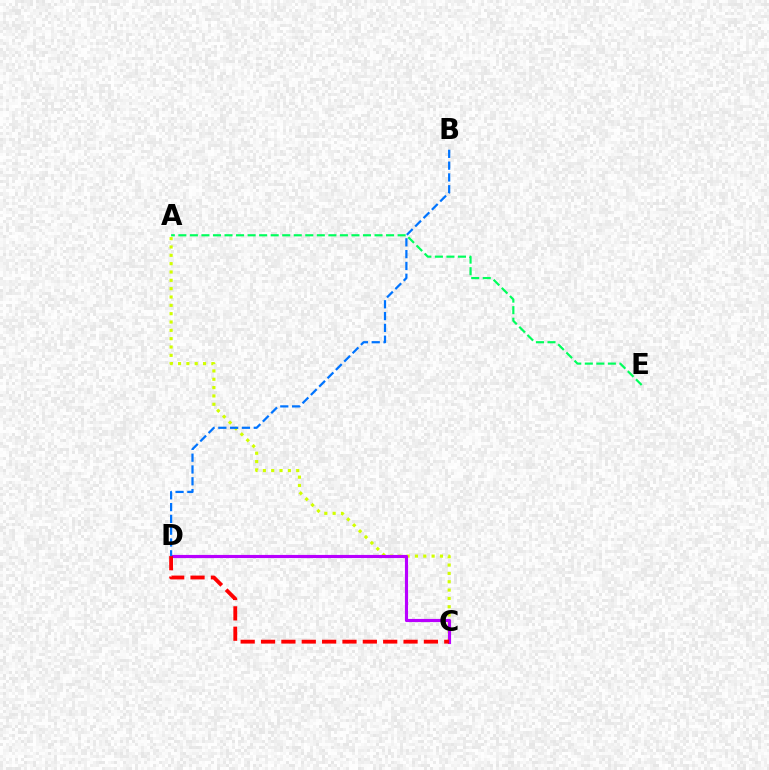{('A', 'C'): [{'color': '#d1ff00', 'line_style': 'dotted', 'thickness': 2.26}], ('C', 'D'): [{'color': '#b900ff', 'line_style': 'solid', 'thickness': 2.27}, {'color': '#ff0000', 'line_style': 'dashed', 'thickness': 2.77}], ('B', 'D'): [{'color': '#0074ff', 'line_style': 'dashed', 'thickness': 1.6}], ('A', 'E'): [{'color': '#00ff5c', 'line_style': 'dashed', 'thickness': 1.57}]}